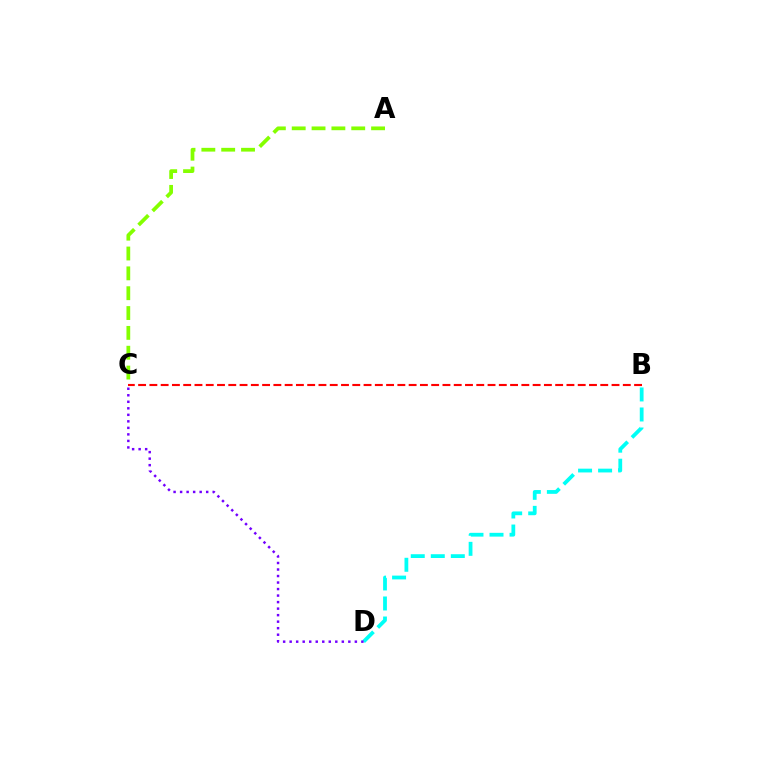{('B', 'D'): [{'color': '#00fff6', 'line_style': 'dashed', 'thickness': 2.72}], ('A', 'C'): [{'color': '#84ff00', 'line_style': 'dashed', 'thickness': 2.7}], ('C', 'D'): [{'color': '#7200ff', 'line_style': 'dotted', 'thickness': 1.77}], ('B', 'C'): [{'color': '#ff0000', 'line_style': 'dashed', 'thickness': 1.53}]}